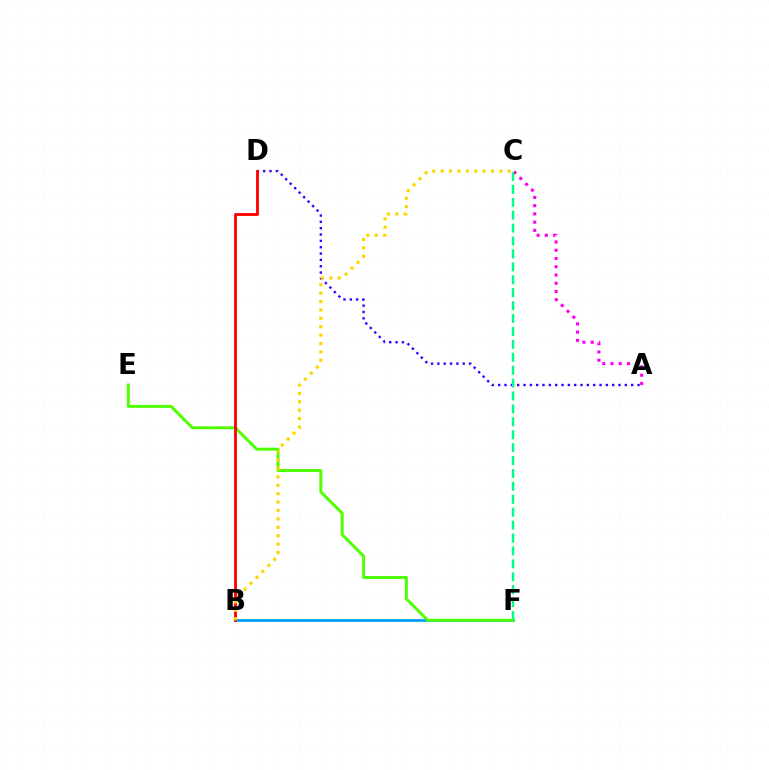{('B', 'F'): [{'color': '#009eff', 'line_style': 'solid', 'thickness': 1.95}], ('A', 'D'): [{'color': '#3700ff', 'line_style': 'dotted', 'thickness': 1.72}], ('E', 'F'): [{'color': '#4fff00', 'line_style': 'solid', 'thickness': 2.13}], ('B', 'D'): [{'color': '#ff0000', 'line_style': 'solid', 'thickness': 2.05}], ('A', 'C'): [{'color': '#ff00ed', 'line_style': 'dotted', 'thickness': 2.24}], ('B', 'C'): [{'color': '#ffd500', 'line_style': 'dotted', 'thickness': 2.28}], ('C', 'F'): [{'color': '#00ff86', 'line_style': 'dashed', 'thickness': 1.75}]}